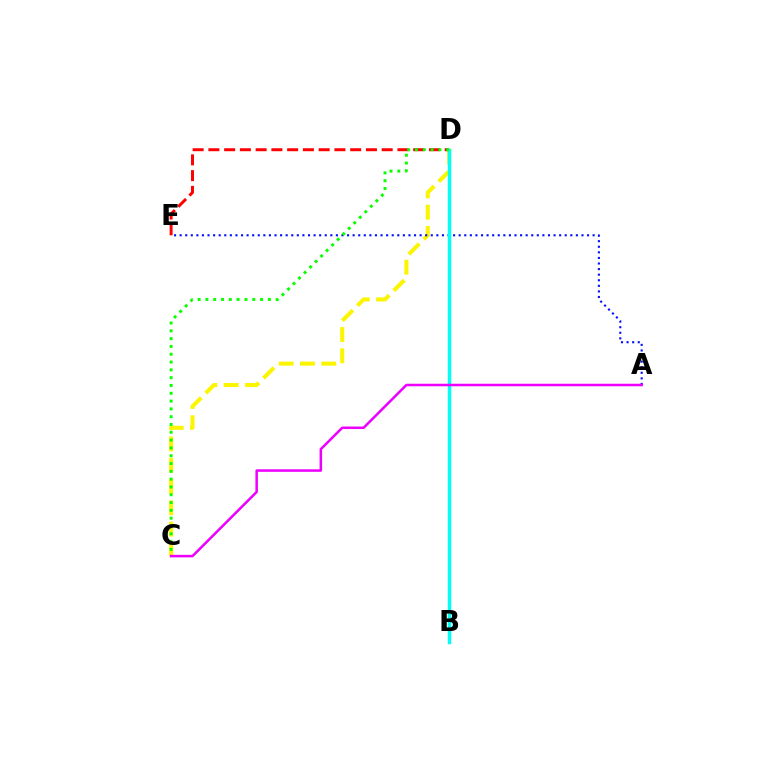{('C', 'D'): [{'color': '#fcf500', 'line_style': 'dashed', 'thickness': 2.89}, {'color': '#08ff00', 'line_style': 'dotted', 'thickness': 2.12}], ('A', 'E'): [{'color': '#0010ff', 'line_style': 'dotted', 'thickness': 1.52}], ('D', 'E'): [{'color': '#ff0000', 'line_style': 'dashed', 'thickness': 2.14}], ('B', 'D'): [{'color': '#00fff6', 'line_style': 'solid', 'thickness': 2.48}], ('A', 'C'): [{'color': '#ee00ff', 'line_style': 'solid', 'thickness': 1.82}]}